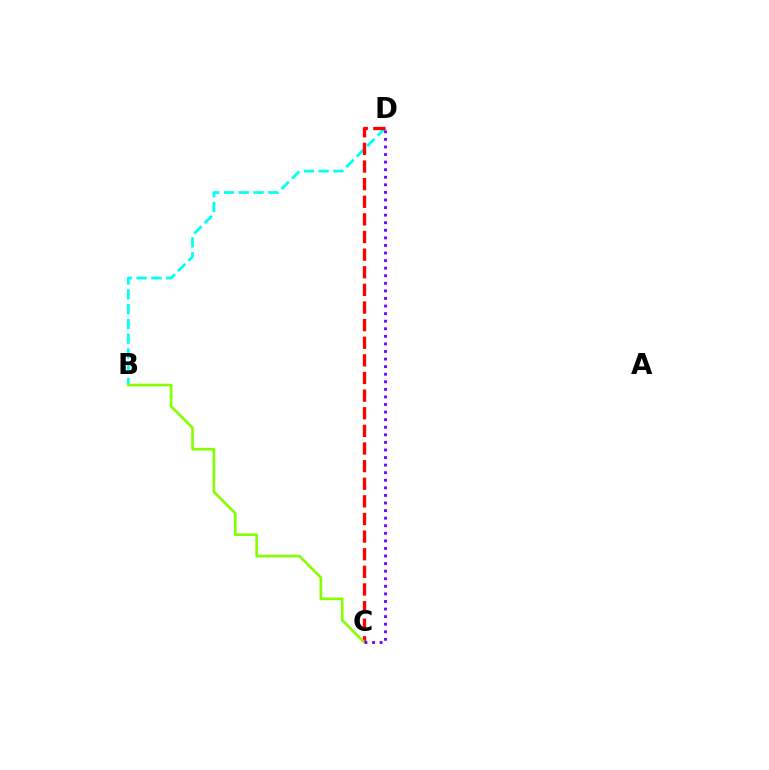{('B', 'D'): [{'color': '#00fff6', 'line_style': 'dashed', 'thickness': 2.01}], ('C', 'D'): [{'color': '#ff0000', 'line_style': 'dashed', 'thickness': 2.39}, {'color': '#7200ff', 'line_style': 'dotted', 'thickness': 2.06}], ('B', 'C'): [{'color': '#84ff00', 'line_style': 'solid', 'thickness': 1.91}]}